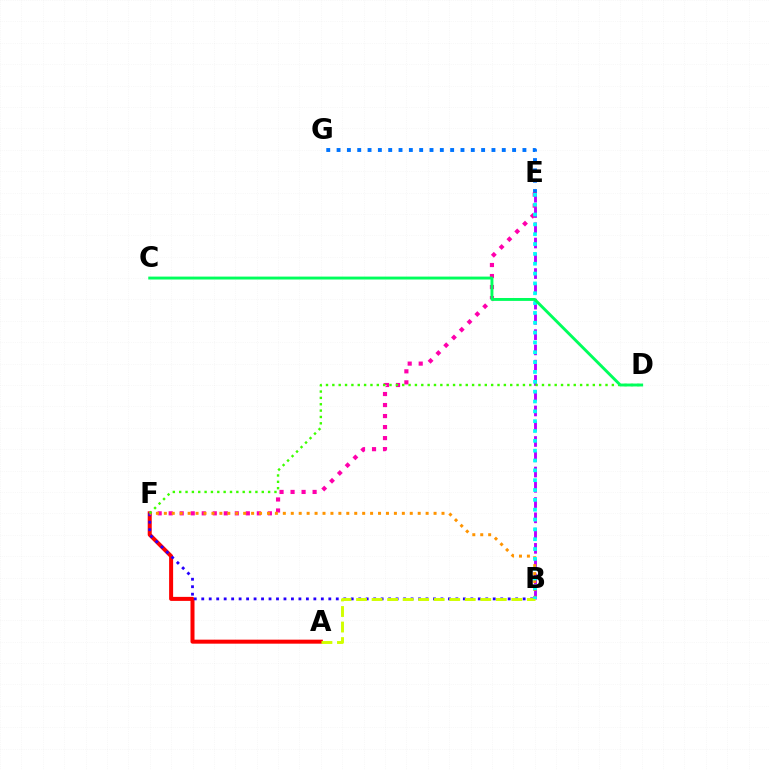{('A', 'F'): [{'color': '#ff0000', 'line_style': 'solid', 'thickness': 2.89}], ('B', 'F'): [{'color': '#2500ff', 'line_style': 'dotted', 'thickness': 2.03}, {'color': '#ff9400', 'line_style': 'dotted', 'thickness': 2.16}], ('E', 'G'): [{'color': '#0074ff', 'line_style': 'dotted', 'thickness': 2.81}], ('E', 'F'): [{'color': '#ff00ac', 'line_style': 'dotted', 'thickness': 2.99}], ('B', 'E'): [{'color': '#b900ff', 'line_style': 'dashed', 'thickness': 2.07}, {'color': '#00fff6', 'line_style': 'dotted', 'thickness': 2.67}], ('D', 'F'): [{'color': '#3dff00', 'line_style': 'dotted', 'thickness': 1.73}], ('A', 'B'): [{'color': '#d1ff00', 'line_style': 'dashed', 'thickness': 2.11}], ('C', 'D'): [{'color': '#00ff5c', 'line_style': 'solid', 'thickness': 2.09}]}